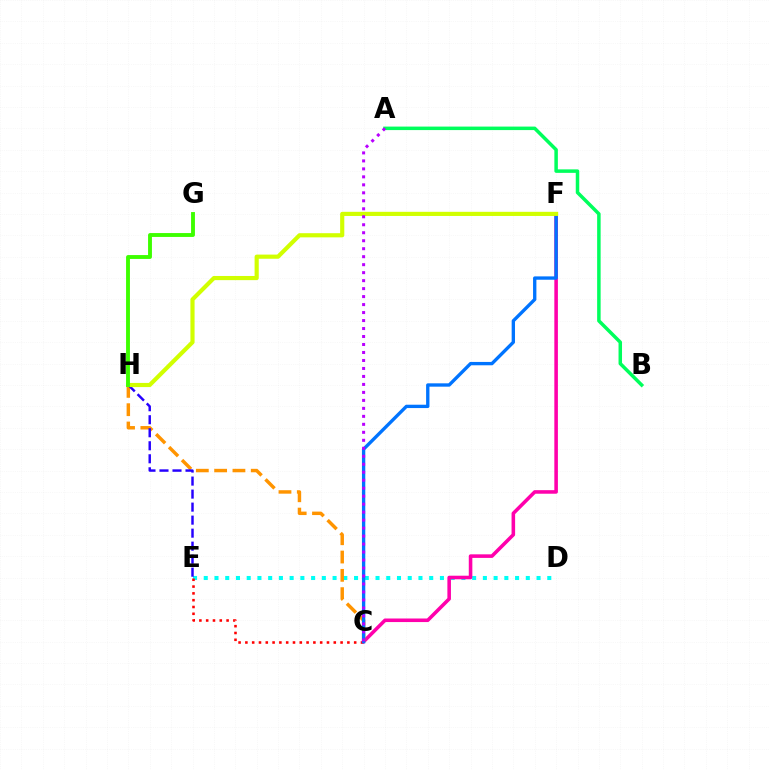{('D', 'E'): [{'color': '#00fff6', 'line_style': 'dotted', 'thickness': 2.92}], ('C', 'E'): [{'color': '#ff0000', 'line_style': 'dotted', 'thickness': 1.85}], ('C', 'F'): [{'color': '#ff00ac', 'line_style': 'solid', 'thickness': 2.57}, {'color': '#0074ff', 'line_style': 'solid', 'thickness': 2.41}], ('C', 'H'): [{'color': '#ff9400', 'line_style': 'dashed', 'thickness': 2.49}], ('A', 'B'): [{'color': '#00ff5c', 'line_style': 'solid', 'thickness': 2.52}], ('E', 'H'): [{'color': '#2500ff', 'line_style': 'dashed', 'thickness': 1.77}], ('F', 'H'): [{'color': '#d1ff00', 'line_style': 'solid', 'thickness': 2.99}], ('G', 'H'): [{'color': '#3dff00', 'line_style': 'solid', 'thickness': 2.79}], ('A', 'C'): [{'color': '#b900ff', 'line_style': 'dotted', 'thickness': 2.17}]}